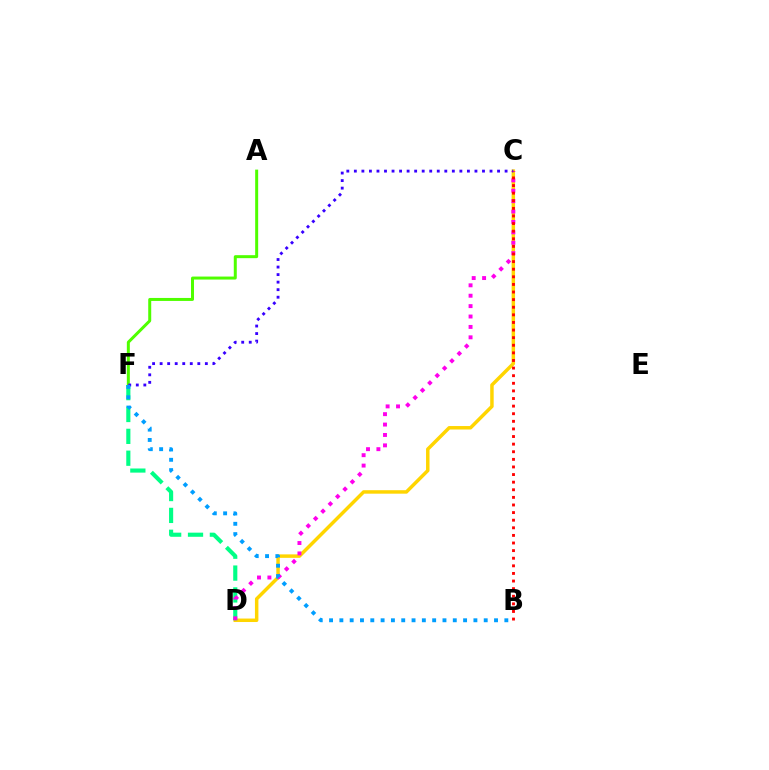{('C', 'D'): [{'color': '#ffd500', 'line_style': 'solid', 'thickness': 2.5}, {'color': '#ff00ed', 'line_style': 'dotted', 'thickness': 2.83}], ('D', 'F'): [{'color': '#00ff86', 'line_style': 'dashed', 'thickness': 2.97}], ('A', 'F'): [{'color': '#4fff00', 'line_style': 'solid', 'thickness': 2.16}], ('C', 'F'): [{'color': '#3700ff', 'line_style': 'dotted', 'thickness': 2.05}], ('B', 'C'): [{'color': '#ff0000', 'line_style': 'dotted', 'thickness': 2.07}], ('B', 'F'): [{'color': '#009eff', 'line_style': 'dotted', 'thickness': 2.8}]}